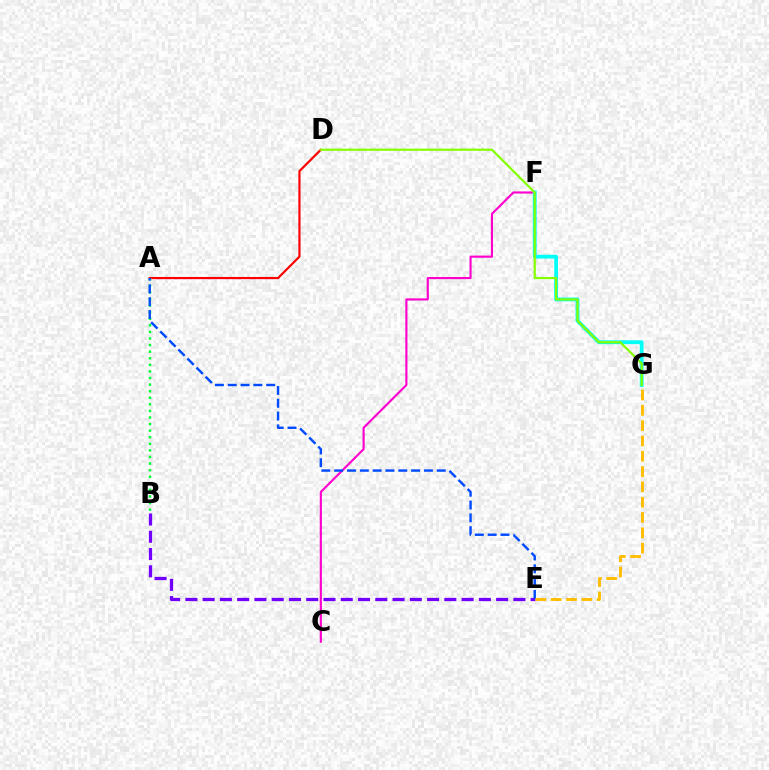{('C', 'F'): [{'color': '#ff00cf', 'line_style': 'solid', 'thickness': 1.54}], ('A', 'D'): [{'color': '#ff0000', 'line_style': 'solid', 'thickness': 1.57}], ('F', 'G'): [{'color': '#00fff6', 'line_style': 'solid', 'thickness': 2.75}], ('A', 'B'): [{'color': '#00ff39', 'line_style': 'dotted', 'thickness': 1.79}], ('D', 'G'): [{'color': '#84ff00', 'line_style': 'solid', 'thickness': 1.58}], ('B', 'E'): [{'color': '#7200ff', 'line_style': 'dashed', 'thickness': 2.35}], ('A', 'E'): [{'color': '#004bff', 'line_style': 'dashed', 'thickness': 1.74}], ('E', 'G'): [{'color': '#ffbd00', 'line_style': 'dashed', 'thickness': 2.08}]}